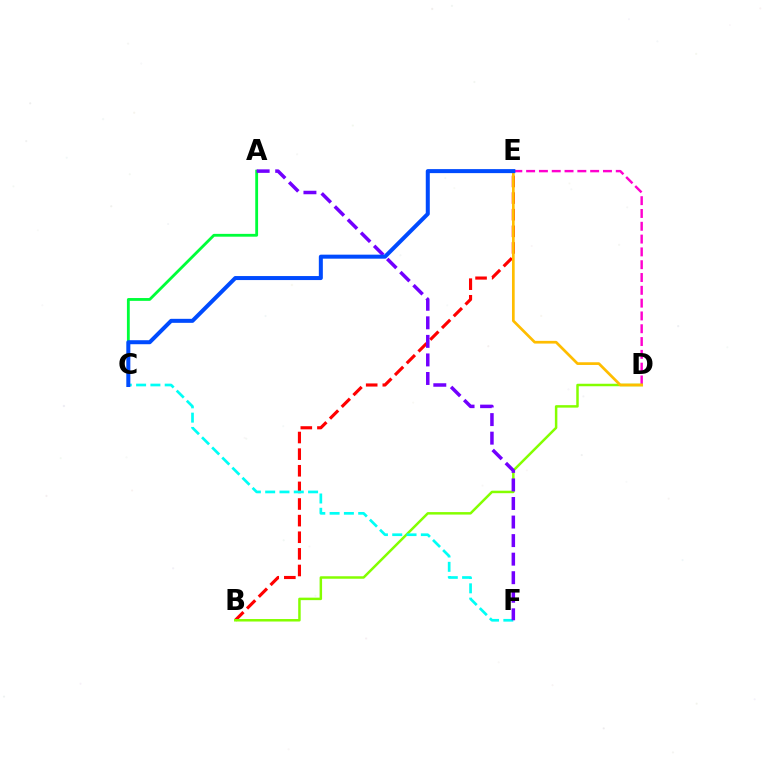{('B', 'E'): [{'color': '#ff0000', 'line_style': 'dashed', 'thickness': 2.26}], ('D', 'E'): [{'color': '#ff00cf', 'line_style': 'dashed', 'thickness': 1.74}, {'color': '#ffbd00', 'line_style': 'solid', 'thickness': 1.95}], ('B', 'D'): [{'color': '#84ff00', 'line_style': 'solid', 'thickness': 1.79}], ('C', 'F'): [{'color': '#00fff6', 'line_style': 'dashed', 'thickness': 1.94}], ('A', 'C'): [{'color': '#00ff39', 'line_style': 'solid', 'thickness': 2.03}], ('A', 'F'): [{'color': '#7200ff', 'line_style': 'dashed', 'thickness': 2.52}], ('C', 'E'): [{'color': '#004bff', 'line_style': 'solid', 'thickness': 2.89}]}